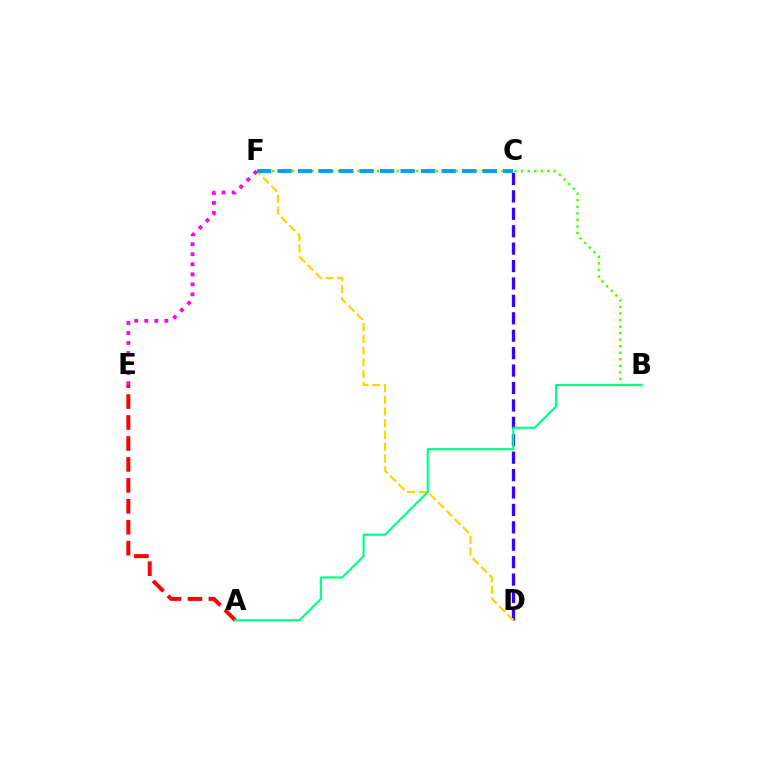{('B', 'F'): [{'color': '#4fff00', 'line_style': 'dotted', 'thickness': 1.78}], ('C', 'D'): [{'color': '#3700ff', 'line_style': 'dashed', 'thickness': 2.37}], ('D', 'F'): [{'color': '#ffd500', 'line_style': 'dashed', 'thickness': 1.6}], ('A', 'E'): [{'color': '#ff0000', 'line_style': 'dashed', 'thickness': 2.85}], ('C', 'F'): [{'color': '#009eff', 'line_style': 'dashed', 'thickness': 2.78}], ('E', 'F'): [{'color': '#ff00ed', 'line_style': 'dotted', 'thickness': 2.72}], ('A', 'B'): [{'color': '#00ff86', 'line_style': 'solid', 'thickness': 1.55}]}